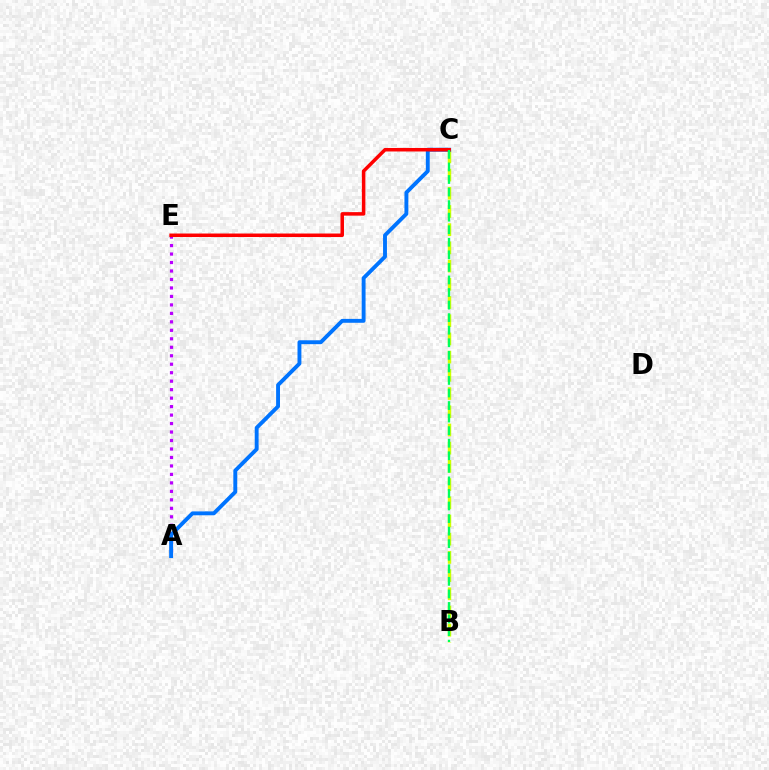{('A', 'E'): [{'color': '#b900ff', 'line_style': 'dotted', 'thickness': 2.3}], ('B', 'C'): [{'color': '#d1ff00', 'line_style': 'dashed', 'thickness': 2.47}, {'color': '#00ff5c', 'line_style': 'dashed', 'thickness': 1.71}], ('A', 'C'): [{'color': '#0074ff', 'line_style': 'solid', 'thickness': 2.8}], ('C', 'E'): [{'color': '#ff0000', 'line_style': 'solid', 'thickness': 2.53}]}